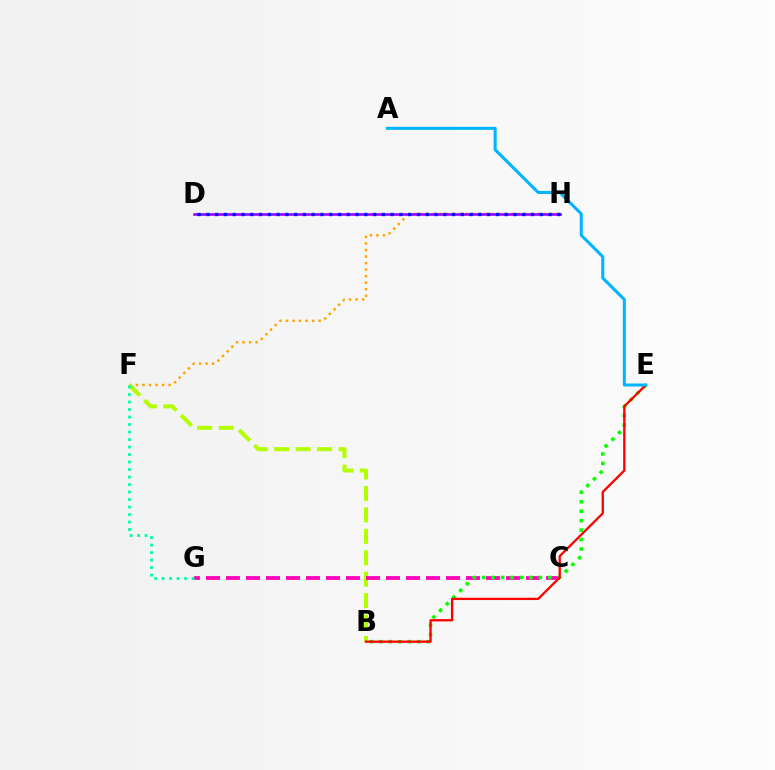{('F', 'H'): [{'color': '#ffa500', 'line_style': 'dotted', 'thickness': 1.78}], ('B', 'F'): [{'color': '#b3ff00', 'line_style': 'dashed', 'thickness': 2.91}], ('C', 'G'): [{'color': '#ff00bd', 'line_style': 'dashed', 'thickness': 2.72}], ('B', 'E'): [{'color': '#08ff00', 'line_style': 'dotted', 'thickness': 2.57}, {'color': '#ff0000', 'line_style': 'solid', 'thickness': 1.65}], ('D', 'H'): [{'color': '#9b00ff', 'line_style': 'solid', 'thickness': 1.87}, {'color': '#0010ff', 'line_style': 'dotted', 'thickness': 2.38}], ('F', 'G'): [{'color': '#00ff9d', 'line_style': 'dotted', 'thickness': 2.04}], ('A', 'E'): [{'color': '#00b5ff', 'line_style': 'solid', 'thickness': 2.19}]}